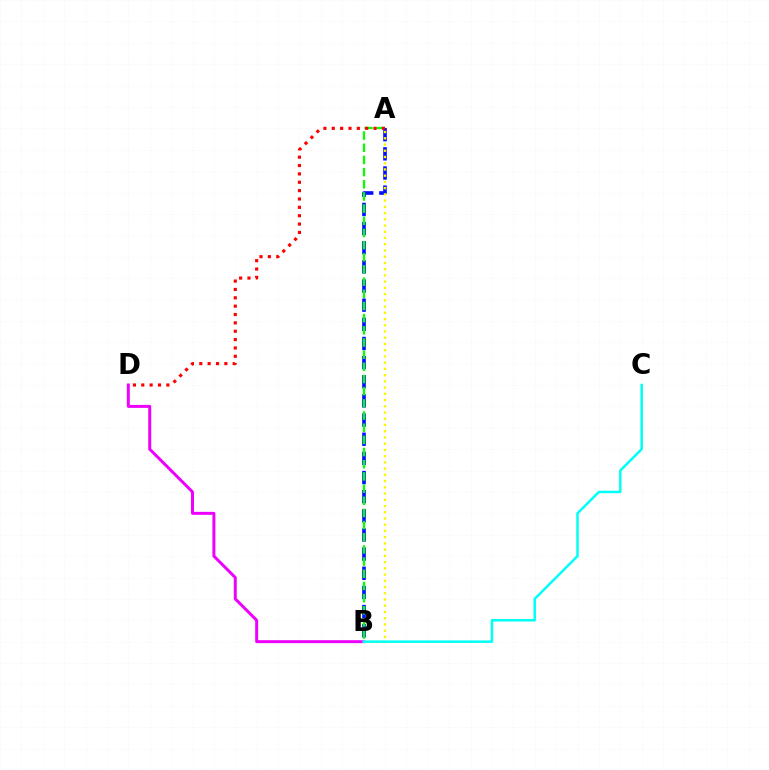{('B', 'D'): [{'color': '#ee00ff', 'line_style': 'solid', 'thickness': 2.14}], ('A', 'B'): [{'color': '#0010ff', 'line_style': 'dashed', 'thickness': 2.6}, {'color': '#fcf500', 'line_style': 'dotted', 'thickness': 1.69}, {'color': '#08ff00', 'line_style': 'dashed', 'thickness': 1.65}], ('A', 'D'): [{'color': '#ff0000', 'line_style': 'dotted', 'thickness': 2.27}], ('B', 'C'): [{'color': '#00fff6', 'line_style': 'solid', 'thickness': 1.8}]}